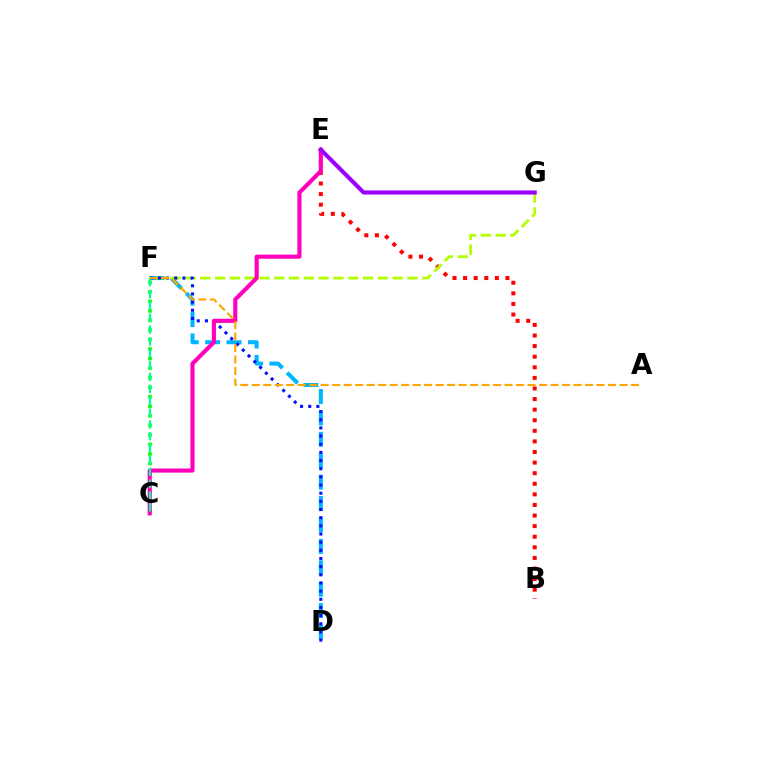{('C', 'F'): [{'color': '#08ff00', 'line_style': 'dotted', 'thickness': 2.59}, {'color': '#00ff9d', 'line_style': 'dashed', 'thickness': 1.61}], ('D', 'F'): [{'color': '#00b5ff', 'line_style': 'dashed', 'thickness': 2.91}, {'color': '#0010ff', 'line_style': 'dotted', 'thickness': 2.22}], ('B', 'E'): [{'color': '#ff0000', 'line_style': 'dotted', 'thickness': 2.88}], ('F', 'G'): [{'color': '#b3ff00', 'line_style': 'dashed', 'thickness': 2.01}], ('C', 'E'): [{'color': '#ff00bd', 'line_style': 'solid', 'thickness': 2.96}], ('A', 'F'): [{'color': '#ffa500', 'line_style': 'dashed', 'thickness': 1.56}], ('E', 'G'): [{'color': '#9b00ff', 'line_style': 'solid', 'thickness': 2.96}]}